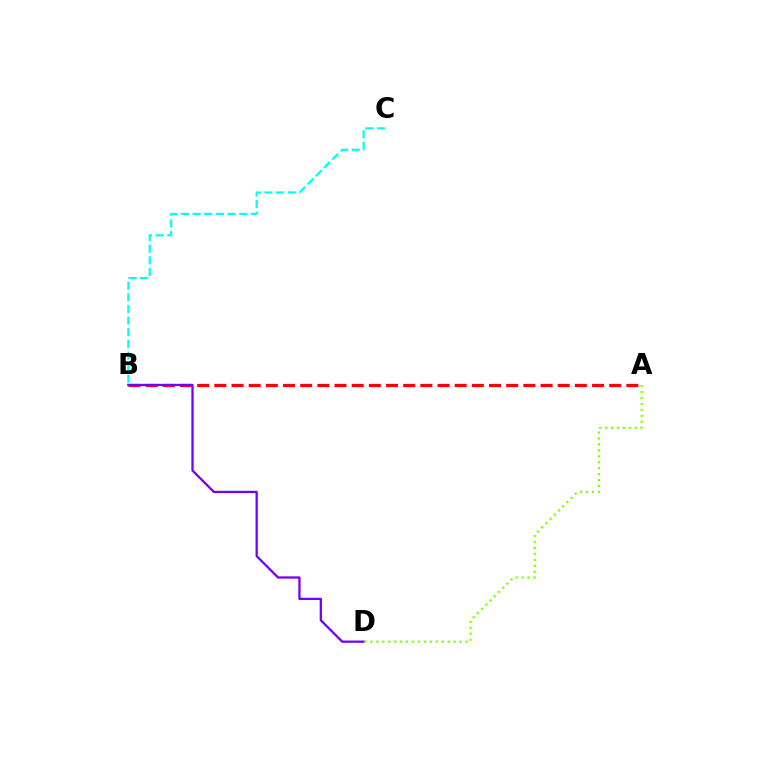{('A', 'B'): [{'color': '#ff0000', 'line_style': 'dashed', 'thickness': 2.33}], ('B', 'D'): [{'color': '#7200ff', 'line_style': 'solid', 'thickness': 1.64}], ('A', 'D'): [{'color': '#84ff00', 'line_style': 'dotted', 'thickness': 1.62}], ('B', 'C'): [{'color': '#00fff6', 'line_style': 'dashed', 'thickness': 1.58}]}